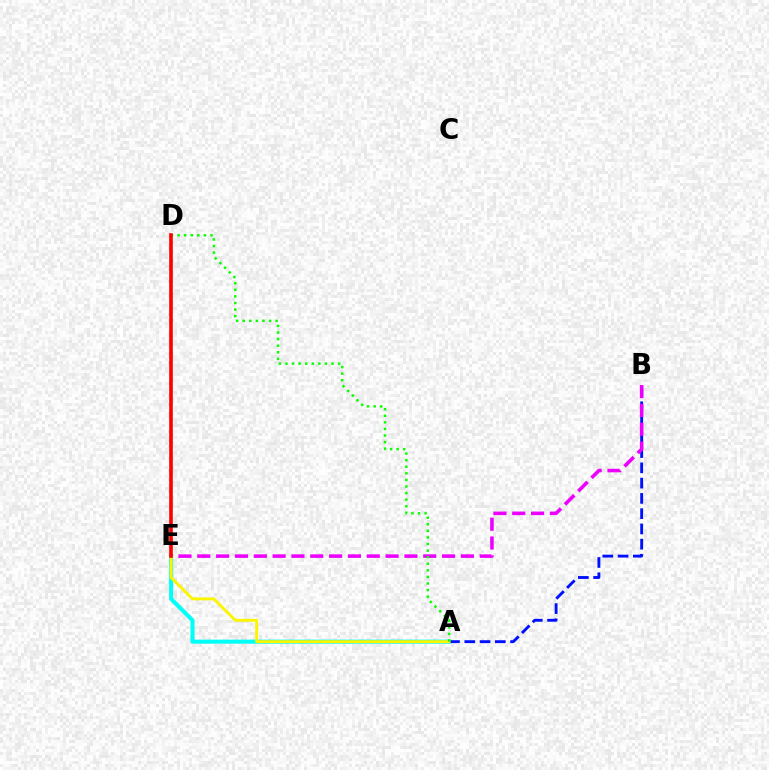{('A', 'E'): [{'color': '#00fff6', 'line_style': 'solid', 'thickness': 2.92}, {'color': '#fcf500', 'line_style': 'solid', 'thickness': 2.07}], ('A', 'B'): [{'color': '#0010ff', 'line_style': 'dashed', 'thickness': 2.07}], ('B', 'E'): [{'color': '#ee00ff', 'line_style': 'dashed', 'thickness': 2.56}], ('A', 'D'): [{'color': '#08ff00', 'line_style': 'dotted', 'thickness': 1.79}], ('D', 'E'): [{'color': '#ff0000', 'line_style': 'solid', 'thickness': 2.61}]}